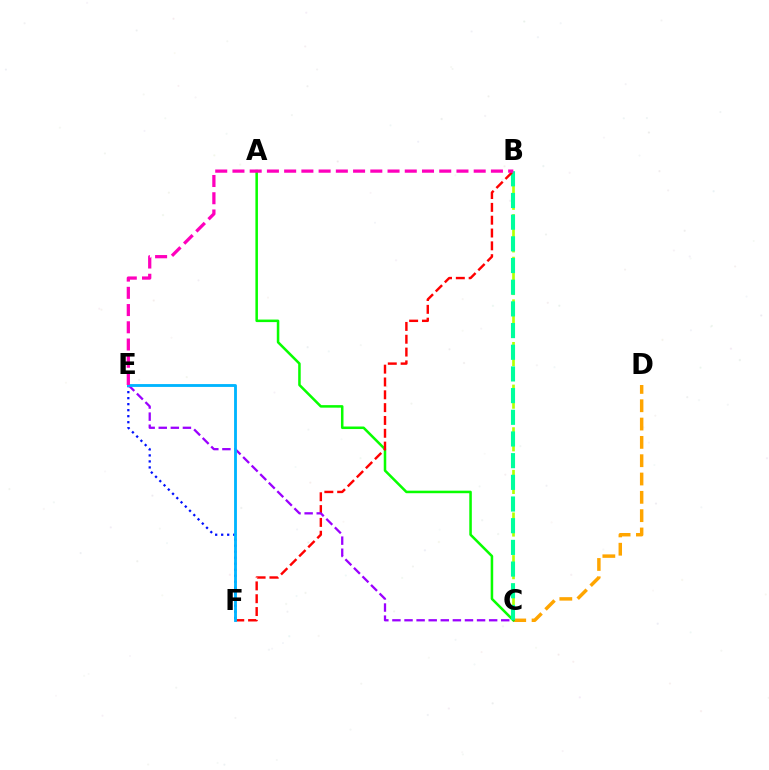{('C', 'D'): [{'color': '#ffa500', 'line_style': 'dashed', 'thickness': 2.49}], ('B', 'C'): [{'color': '#b3ff00', 'line_style': 'dashed', 'thickness': 1.93}, {'color': '#00ff9d', 'line_style': 'dashed', 'thickness': 2.95}], ('E', 'F'): [{'color': '#0010ff', 'line_style': 'dotted', 'thickness': 1.63}, {'color': '#00b5ff', 'line_style': 'solid', 'thickness': 2.05}], ('A', 'C'): [{'color': '#08ff00', 'line_style': 'solid', 'thickness': 1.82}], ('B', 'F'): [{'color': '#ff0000', 'line_style': 'dashed', 'thickness': 1.74}], ('C', 'E'): [{'color': '#9b00ff', 'line_style': 'dashed', 'thickness': 1.64}], ('B', 'E'): [{'color': '#ff00bd', 'line_style': 'dashed', 'thickness': 2.34}]}